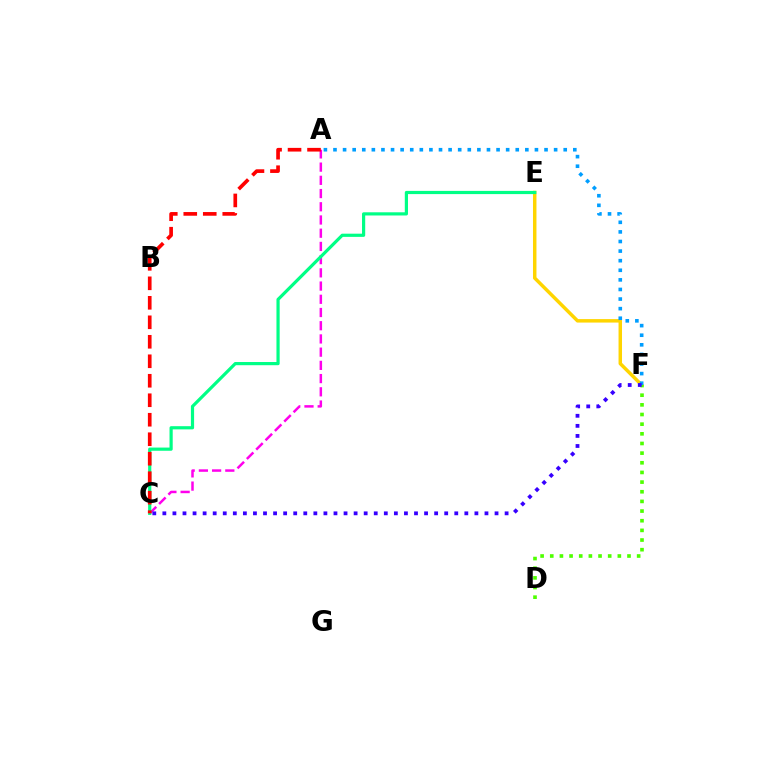{('E', 'F'): [{'color': '#ffd500', 'line_style': 'solid', 'thickness': 2.5}], ('A', 'F'): [{'color': '#009eff', 'line_style': 'dotted', 'thickness': 2.61}], ('A', 'C'): [{'color': '#ff00ed', 'line_style': 'dashed', 'thickness': 1.8}, {'color': '#ff0000', 'line_style': 'dashed', 'thickness': 2.65}], ('C', 'E'): [{'color': '#00ff86', 'line_style': 'solid', 'thickness': 2.3}], ('D', 'F'): [{'color': '#4fff00', 'line_style': 'dotted', 'thickness': 2.62}], ('C', 'F'): [{'color': '#3700ff', 'line_style': 'dotted', 'thickness': 2.73}]}